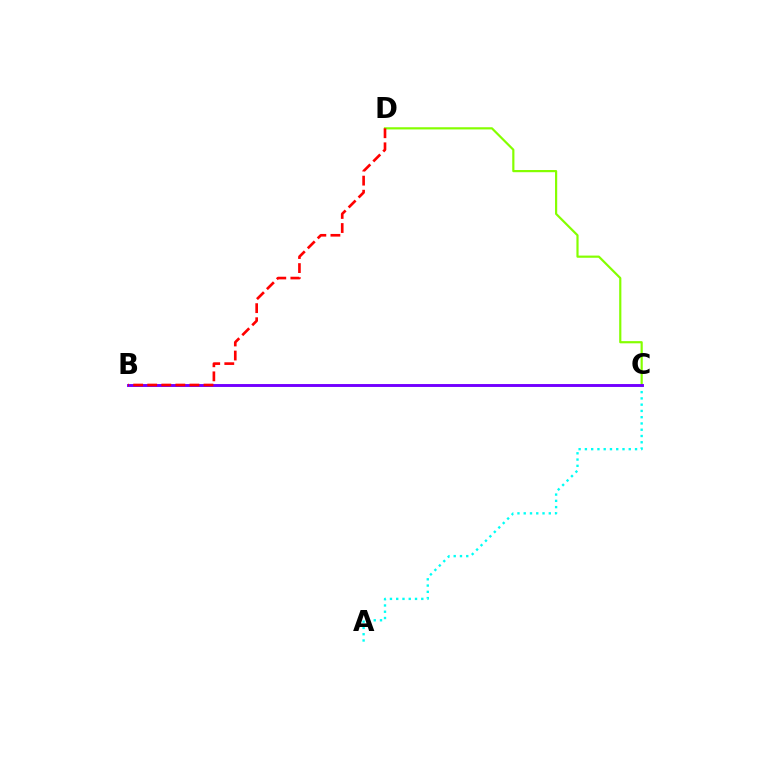{('C', 'D'): [{'color': '#84ff00', 'line_style': 'solid', 'thickness': 1.57}], ('A', 'C'): [{'color': '#00fff6', 'line_style': 'dotted', 'thickness': 1.7}], ('B', 'C'): [{'color': '#7200ff', 'line_style': 'solid', 'thickness': 2.09}], ('B', 'D'): [{'color': '#ff0000', 'line_style': 'dashed', 'thickness': 1.91}]}